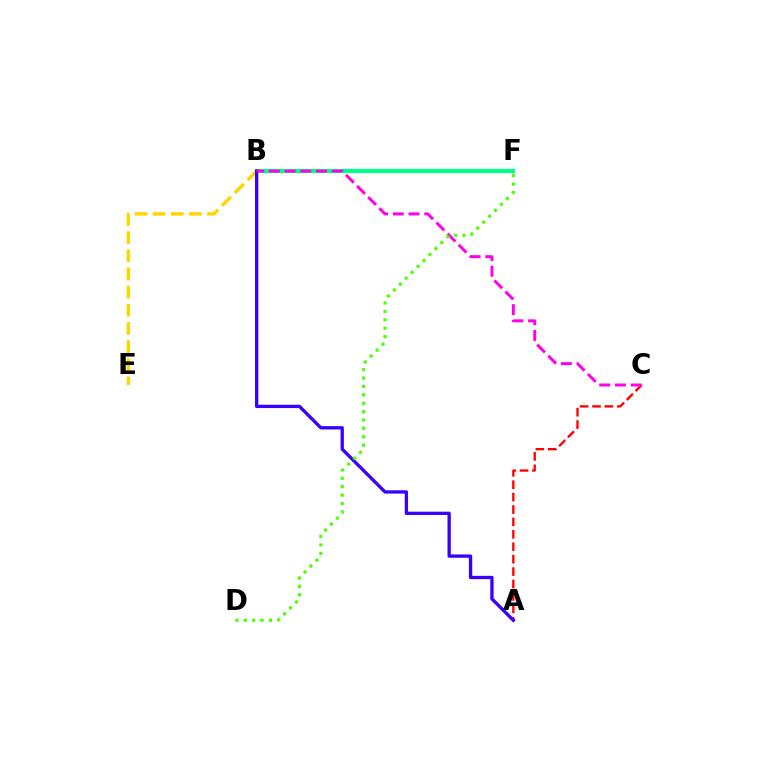{('B', 'F'): [{'color': '#009eff', 'line_style': 'dotted', 'thickness': 2.76}, {'color': '#00ff86', 'line_style': 'solid', 'thickness': 2.99}], ('A', 'C'): [{'color': '#ff0000', 'line_style': 'dashed', 'thickness': 1.69}], ('B', 'E'): [{'color': '#ffd500', 'line_style': 'dashed', 'thickness': 2.47}], ('A', 'B'): [{'color': '#3700ff', 'line_style': 'solid', 'thickness': 2.38}], ('B', 'C'): [{'color': '#ff00ed', 'line_style': 'dashed', 'thickness': 2.14}], ('D', 'F'): [{'color': '#4fff00', 'line_style': 'dotted', 'thickness': 2.28}]}